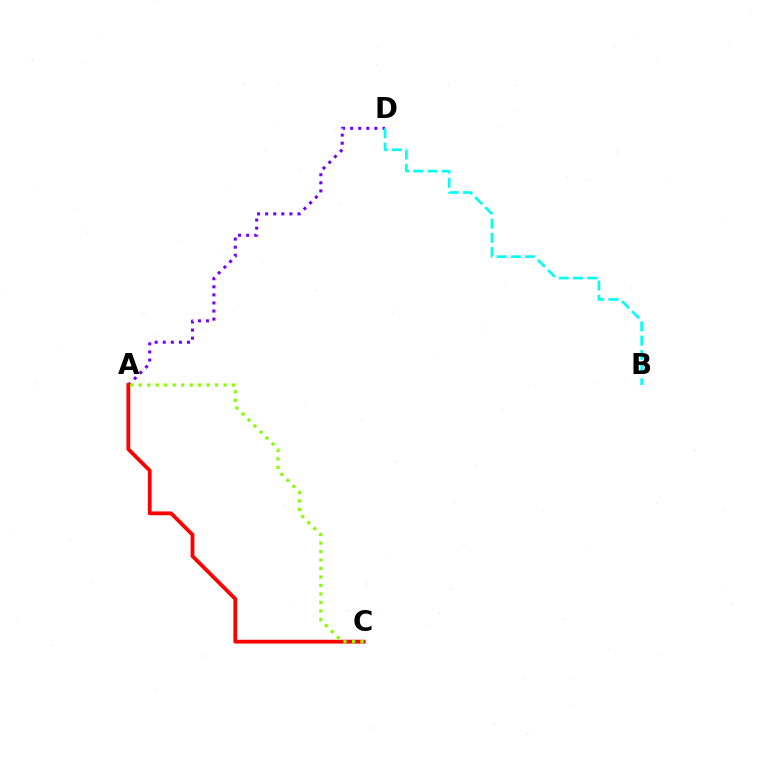{('A', 'D'): [{'color': '#7200ff', 'line_style': 'dotted', 'thickness': 2.2}], ('A', 'C'): [{'color': '#ff0000', 'line_style': 'solid', 'thickness': 2.74}, {'color': '#84ff00', 'line_style': 'dotted', 'thickness': 2.31}], ('B', 'D'): [{'color': '#00fff6', 'line_style': 'dashed', 'thickness': 1.93}]}